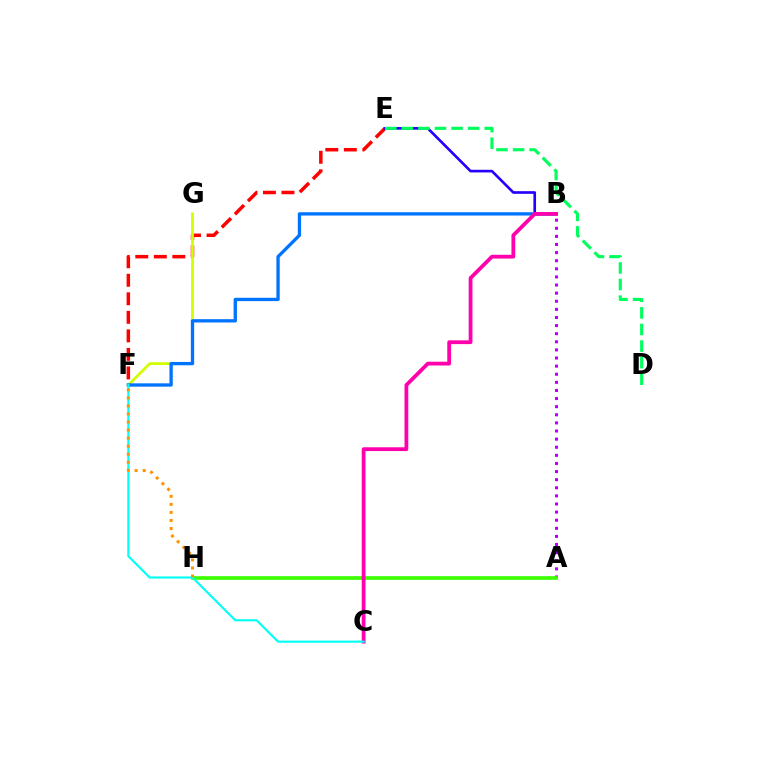{('E', 'F'): [{'color': '#ff0000', 'line_style': 'dashed', 'thickness': 2.52}], ('A', 'B'): [{'color': '#b900ff', 'line_style': 'dotted', 'thickness': 2.2}], ('F', 'G'): [{'color': '#d1ff00', 'line_style': 'solid', 'thickness': 2.01}], ('B', 'E'): [{'color': '#2500ff', 'line_style': 'solid', 'thickness': 1.91}], ('A', 'H'): [{'color': '#3dff00', 'line_style': 'solid', 'thickness': 2.65}], ('B', 'F'): [{'color': '#0074ff', 'line_style': 'solid', 'thickness': 2.39}], ('B', 'C'): [{'color': '#ff00ac', 'line_style': 'solid', 'thickness': 2.72}], ('C', 'F'): [{'color': '#00fff6', 'line_style': 'solid', 'thickness': 1.54}], ('D', 'E'): [{'color': '#00ff5c', 'line_style': 'dashed', 'thickness': 2.25}], ('F', 'H'): [{'color': '#ff9400', 'line_style': 'dotted', 'thickness': 2.19}]}